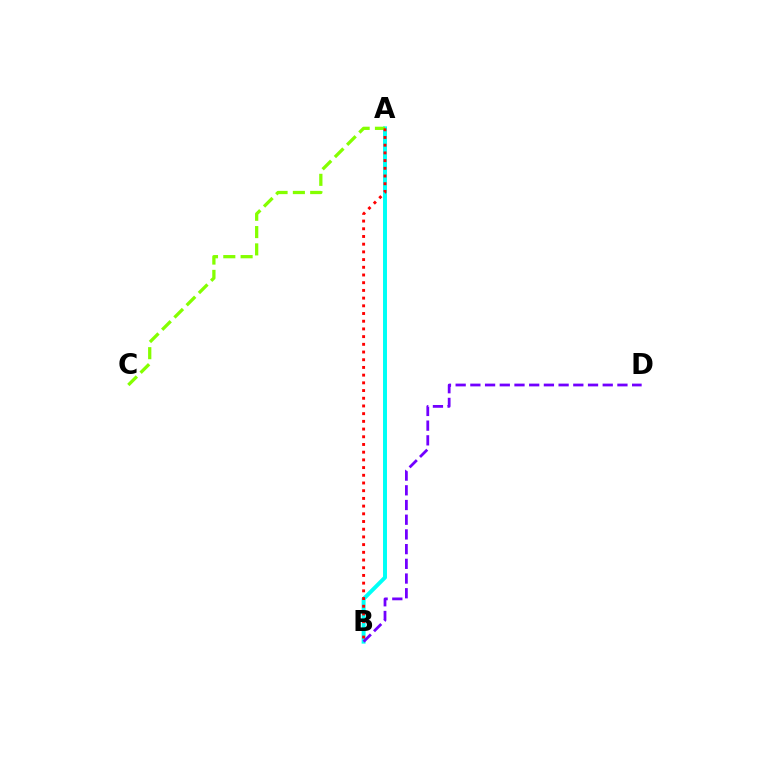{('A', 'B'): [{'color': '#00fff6', 'line_style': 'solid', 'thickness': 2.84}, {'color': '#ff0000', 'line_style': 'dotted', 'thickness': 2.09}], ('A', 'C'): [{'color': '#84ff00', 'line_style': 'dashed', 'thickness': 2.35}], ('B', 'D'): [{'color': '#7200ff', 'line_style': 'dashed', 'thickness': 2.0}]}